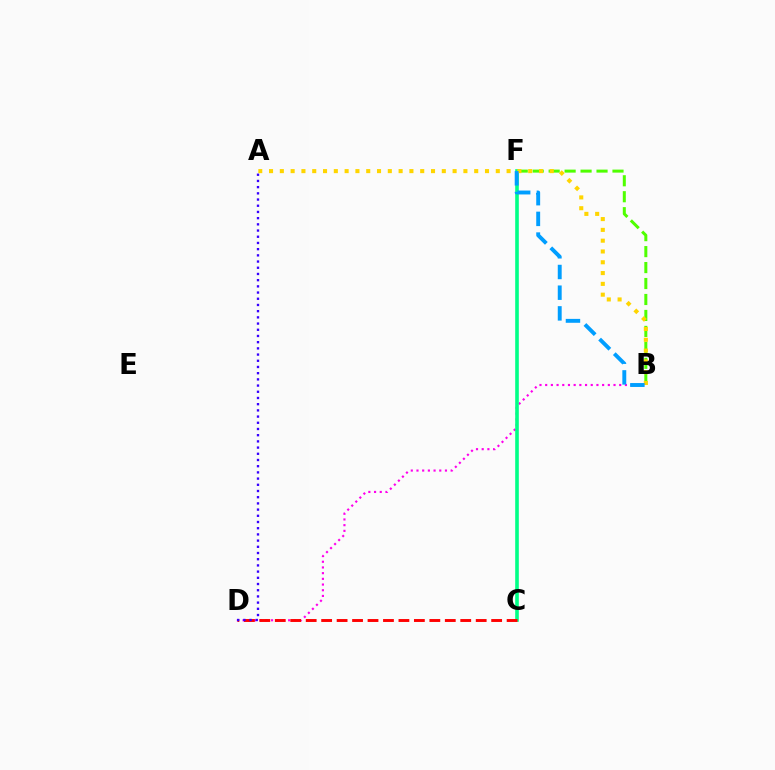{('B', 'F'): [{'color': '#4fff00', 'line_style': 'dashed', 'thickness': 2.17}, {'color': '#009eff', 'line_style': 'dashed', 'thickness': 2.81}], ('B', 'D'): [{'color': '#ff00ed', 'line_style': 'dotted', 'thickness': 1.55}], ('C', 'F'): [{'color': '#00ff86', 'line_style': 'solid', 'thickness': 2.6}], ('C', 'D'): [{'color': '#ff0000', 'line_style': 'dashed', 'thickness': 2.1}], ('A', 'B'): [{'color': '#ffd500', 'line_style': 'dotted', 'thickness': 2.93}], ('A', 'D'): [{'color': '#3700ff', 'line_style': 'dotted', 'thickness': 1.68}]}